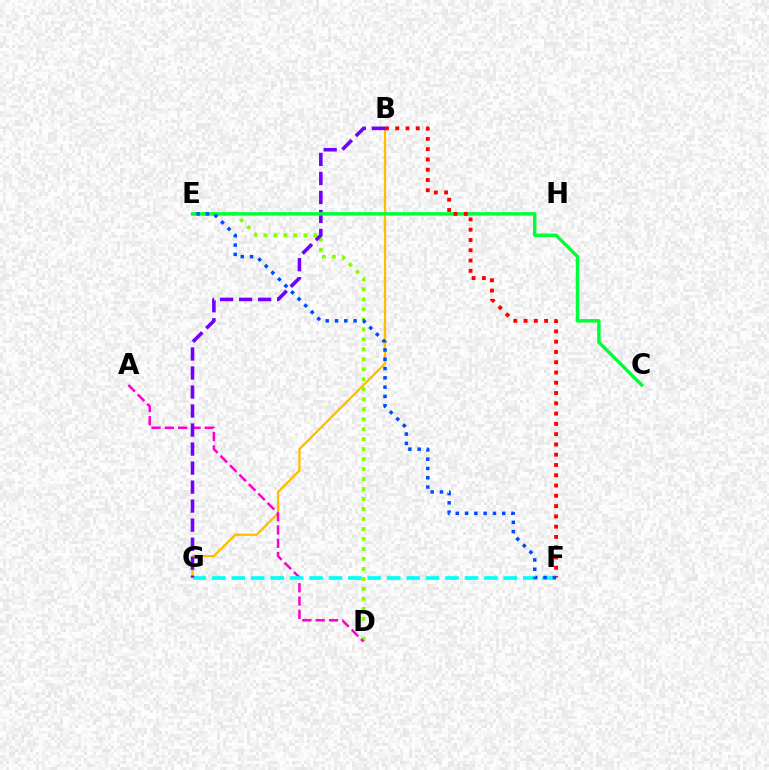{('D', 'E'): [{'color': '#84ff00', 'line_style': 'dotted', 'thickness': 2.71}], ('B', 'G'): [{'color': '#ffbd00', 'line_style': 'solid', 'thickness': 1.64}, {'color': '#7200ff', 'line_style': 'dashed', 'thickness': 2.58}], ('A', 'D'): [{'color': '#ff00cf', 'line_style': 'dashed', 'thickness': 1.81}], ('F', 'G'): [{'color': '#00fff6', 'line_style': 'dashed', 'thickness': 2.64}], ('C', 'E'): [{'color': '#00ff39', 'line_style': 'solid', 'thickness': 2.5}], ('B', 'F'): [{'color': '#ff0000', 'line_style': 'dotted', 'thickness': 2.79}], ('E', 'F'): [{'color': '#004bff', 'line_style': 'dotted', 'thickness': 2.53}]}